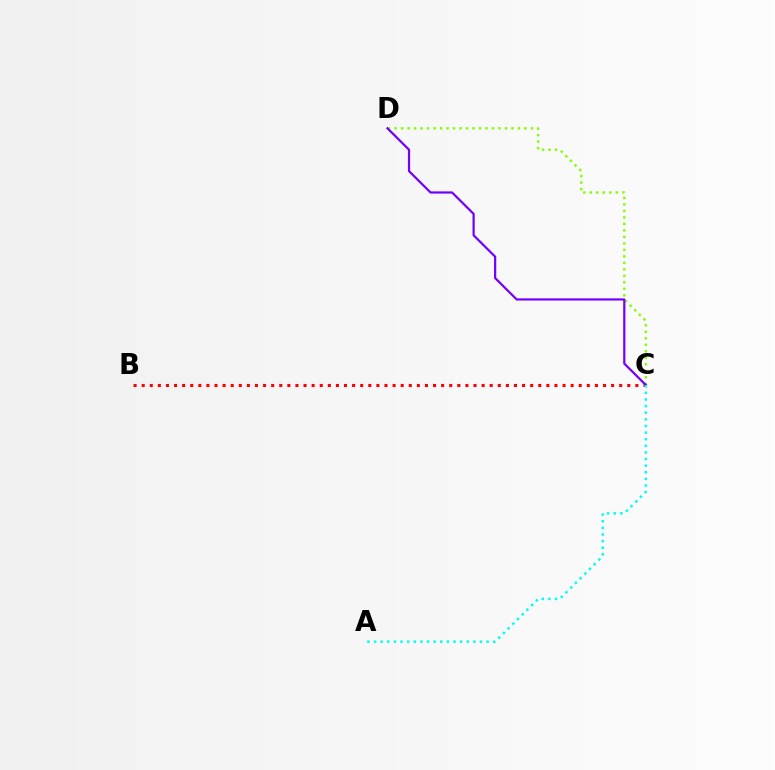{('C', 'D'): [{'color': '#84ff00', 'line_style': 'dotted', 'thickness': 1.76}, {'color': '#7200ff', 'line_style': 'solid', 'thickness': 1.59}], ('B', 'C'): [{'color': '#ff0000', 'line_style': 'dotted', 'thickness': 2.2}], ('A', 'C'): [{'color': '#00fff6', 'line_style': 'dotted', 'thickness': 1.8}]}